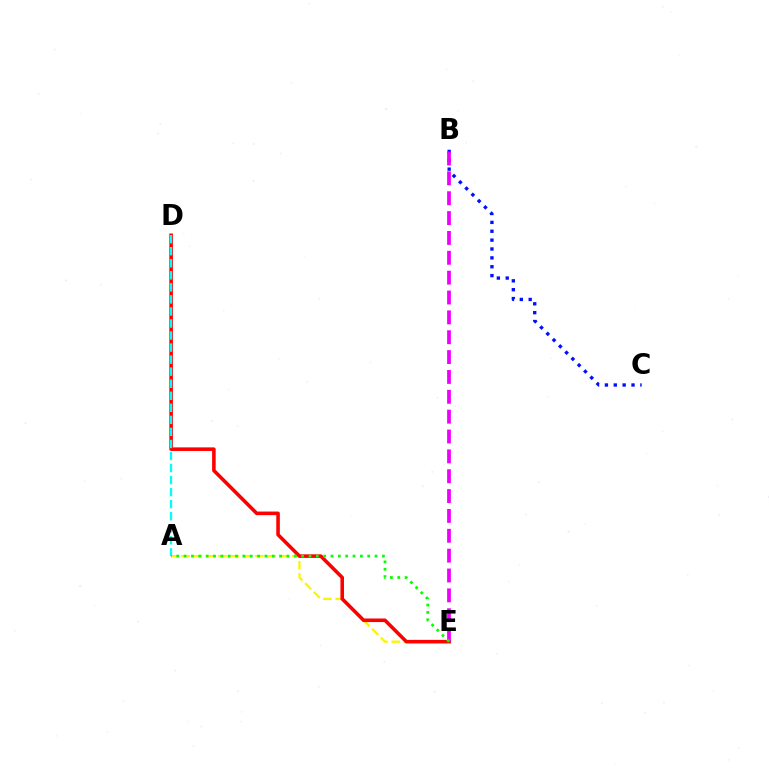{('A', 'E'): [{'color': '#fcf500', 'line_style': 'dashed', 'thickness': 1.67}, {'color': '#08ff00', 'line_style': 'dotted', 'thickness': 2.0}], ('B', 'C'): [{'color': '#0010ff', 'line_style': 'dotted', 'thickness': 2.41}], ('D', 'E'): [{'color': '#ff0000', 'line_style': 'solid', 'thickness': 2.57}], ('A', 'D'): [{'color': '#00fff6', 'line_style': 'dashed', 'thickness': 1.64}], ('B', 'E'): [{'color': '#ee00ff', 'line_style': 'dashed', 'thickness': 2.7}]}